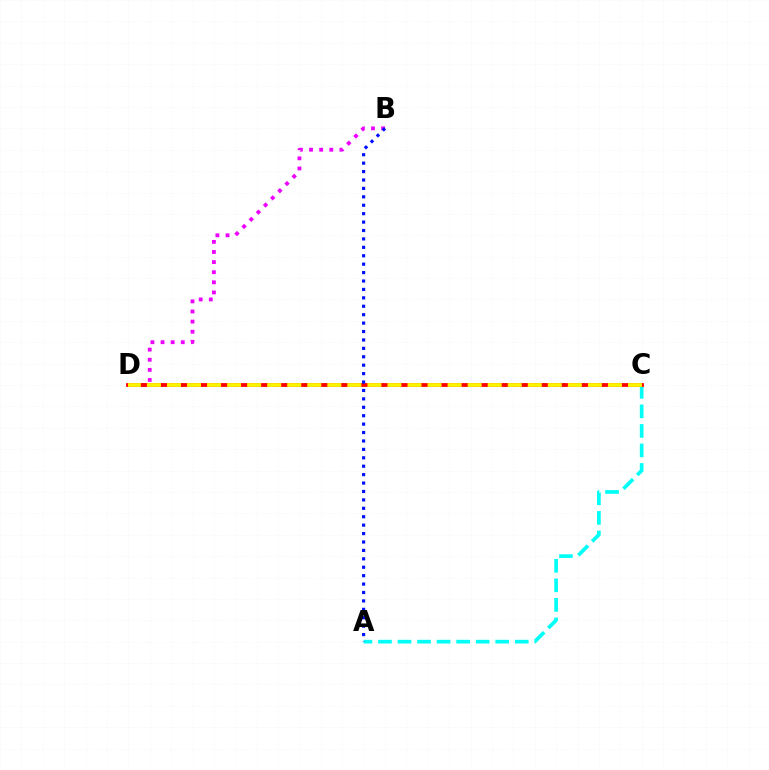{('C', 'D'): [{'color': '#08ff00', 'line_style': 'dotted', 'thickness': 2.6}, {'color': '#ff0000', 'line_style': 'solid', 'thickness': 2.72}, {'color': '#fcf500', 'line_style': 'dashed', 'thickness': 2.72}], ('B', 'D'): [{'color': '#ee00ff', 'line_style': 'dotted', 'thickness': 2.75}], ('A', 'C'): [{'color': '#00fff6', 'line_style': 'dashed', 'thickness': 2.65}], ('A', 'B'): [{'color': '#0010ff', 'line_style': 'dotted', 'thickness': 2.29}]}